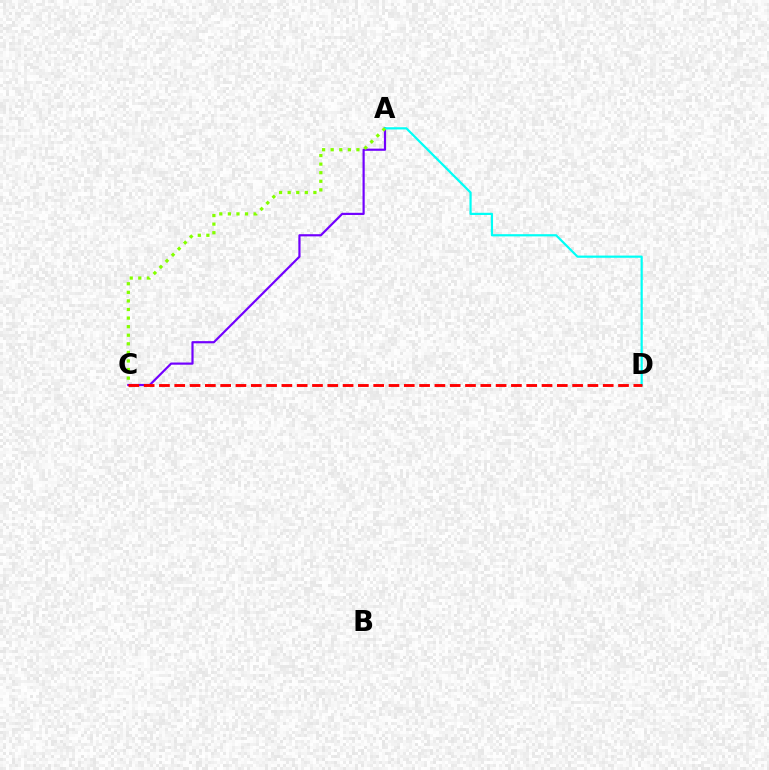{('A', 'C'): [{'color': '#7200ff', 'line_style': 'solid', 'thickness': 1.57}, {'color': '#84ff00', 'line_style': 'dotted', 'thickness': 2.33}], ('A', 'D'): [{'color': '#00fff6', 'line_style': 'solid', 'thickness': 1.59}], ('C', 'D'): [{'color': '#ff0000', 'line_style': 'dashed', 'thickness': 2.08}]}